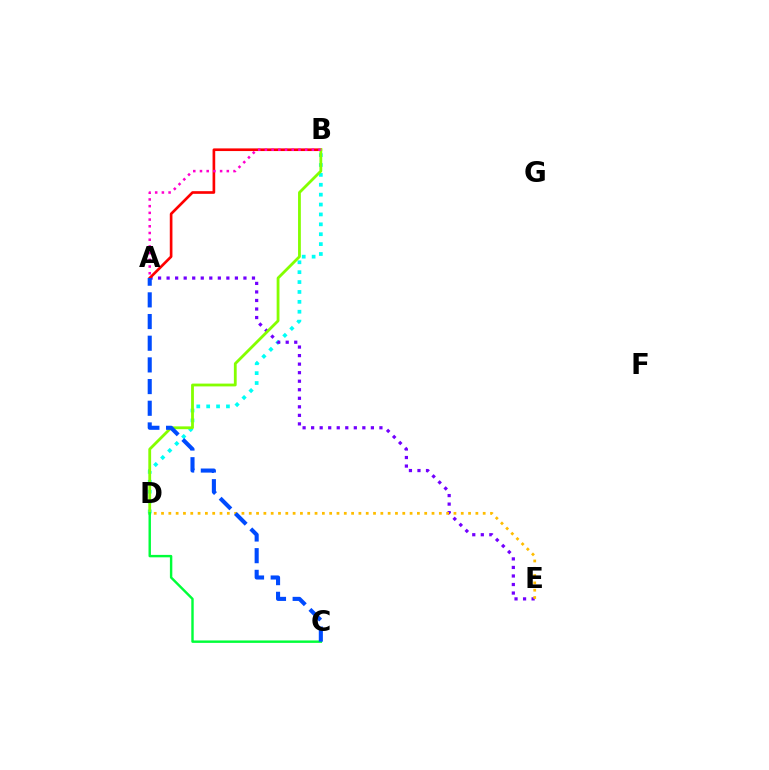{('B', 'D'): [{'color': '#00fff6', 'line_style': 'dotted', 'thickness': 2.69}, {'color': '#84ff00', 'line_style': 'solid', 'thickness': 2.02}], ('A', 'E'): [{'color': '#7200ff', 'line_style': 'dotted', 'thickness': 2.32}], ('A', 'B'): [{'color': '#ff0000', 'line_style': 'solid', 'thickness': 1.91}, {'color': '#ff00cf', 'line_style': 'dotted', 'thickness': 1.82}], ('D', 'E'): [{'color': '#ffbd00', 'line_style': 'dotted', 'thickness': 1.99}], ('C', 'D'): [{'color': '#00ff39', 'line_style': 'solid', 'thickness': 1.75}], ('A', 'C'): [{'color': '#004bff', 'line_style': 'dashed', 'thickness': 2.94}]}